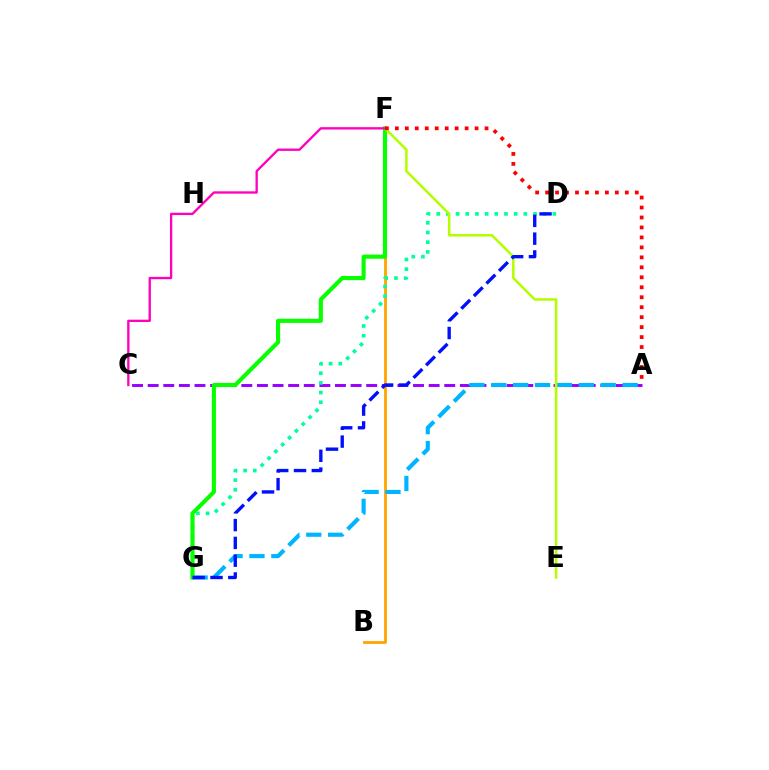{('B', 'F'): [{'color': '#ffa500', 'line_style': 'solid', 'thickness': 2.03}], ('A', 'C'): [{'color': '#9b00ff', 'line_style': 'dashed', 'thickness': 2.12}], ('D', 'G'): [{'color': '#00ff9d', 'line_style': 'dotted', 'thickness': 2.63}, {'color': '#0010ff', 'line_style': 'dashed', 'thickness': 2.42}], ('A', 'G'): [{'color': '#00b5ff', 'line_style': 'dashed', 'thickness': 2.97}], ('F', 'G'): [{'color': '#08ff00', 'line_style': 'solid', 'thickness': 2.96}], ('E', 'F'): [{'color': '#b3ff00', 'line_style': 'solid', 'thickness': 1.83}], ('C', 'F'): [{'color': '#ff00bd', 'line_style': 'solid', 'thickness': 1.68}], ('A', 'F'): [{'color': '#ff0000', 'line_style': 'dotted', 'thickness': 2.71}]}